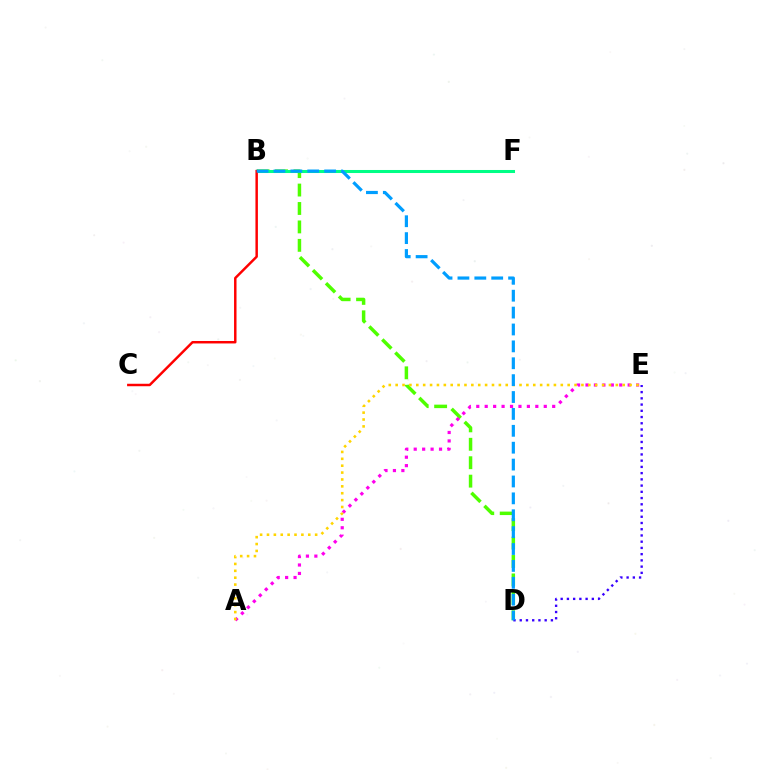{('B', 'D'): [{'color': '#4fff00', 'line_style': 'dashed', 'thickness': 2.5}, {'color': '#009eff', 'line_style': 'dashed', 'thickness': 2.29}], ('A', 'E'): [{'color': '#ff00ed', 'line_style': 'dotted', 'thickness': 2.29}, {'color': '#ffd500', 'line_style': 'dotted', 'thickness': 1.87}], ('B', 'F'): [{'color': '#00ff86', 'line_style': 'solid', 'thickness': 2.19}], ('B', 'C'): [{'color': '#ff0000', 'line_style': 'solid', 'thickness': 1.78}], ('D', 'E'): [{'color': '#3700ff', 'line_style': 'dotted', 'thickness': 1.69}]}